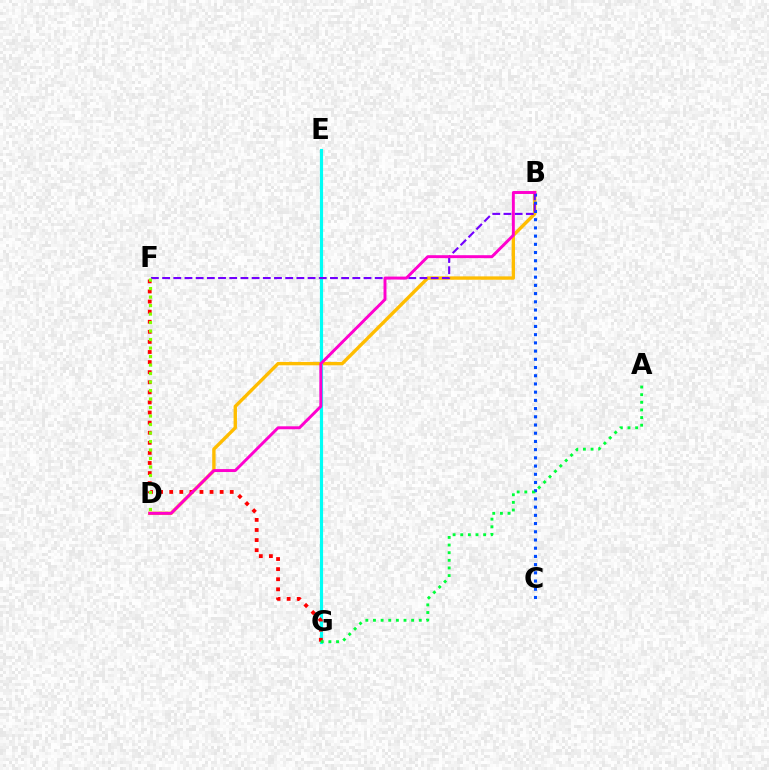{('B', 'D'): [{'color': '#ffbd00', 'line_style': 'solid', 'thickness': 2.42}, {'color': '#ff00cf', 'line_style': 'solid', 'thickness': 2.12}], ('B', 'C'): [{'color': '#004bff', 'line_style': 'dotted', 'thickness': 2.23}], ('E', 'G'): [{'color': '#00fff6', 'line_style': 'solid', 'thickness': 2.27}], ('F', 'G'): [{'color': '#ff0000', 'line_style': 'dotted', 'thickness': 2.74}], ('B', 'F'): [{'color': '#7200ff', 'line_style': 'dashed', 'thickness': 1.52}], ('D', 'F'): [{'color': '#84ff00', 'line_style': 'dotted', 'thickness': 2.31}], ('A', 'G'): [{'color': '#00ff39', 'line_style': 'dotted', 'thickness': 2.07}]}